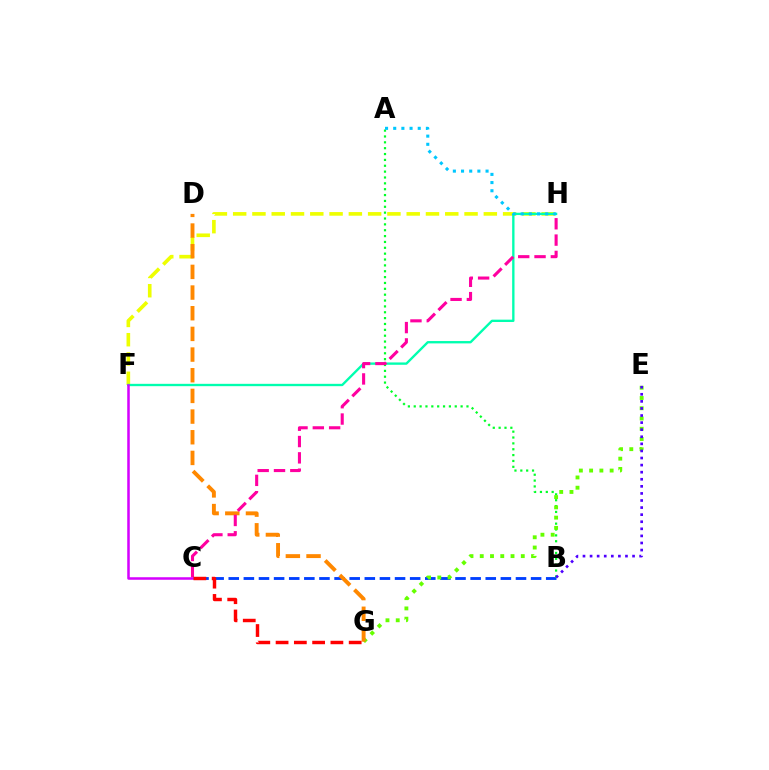{('B', 'C'): [{'color': '#003fff', 'line_style': 'dashed', 'thickness': 2.05}], ('A', 'B'): [{'color': '#00ff27', 'line_style': 'dotted', 'thickness': 1.59}], ('F', 'H'): [{'color': '#eeff00', 'line_style': 'dashed', 'thickness': 2.62}, {'color': '#00ffaf', 'line_style': 'solid', 'thickness': 1.69}], ('E', 'G'): [{'color': '#66ff00', 'line_style': 'dotted', 'thickness': 2.79}], ('D', 'G'): [{'color': '#ff8800', 'line_style': 'dashed', 'thickness': 2.81}], ('B', 'E'): [{'color': '#4f00ff', 'line_style': 'dotted', 'thickness': 1.92}], ('C', 'H'): [{'color': '#ff00a0', 'line_style': 'dashed', 'thickness': 2.22}], ('C', 'F'): [{'color': '#d600ff', 'line_style': 'solid', 'thickness': 1.82}], ('C', 'G'): [{'color': '#ff0000', 'line_style': 'dashed', 'thickness': 2.48}], ('A', 'H'): [{'color': '#00c7ff', 'line_style': 'dotted', 'thickness': 2.22}]}